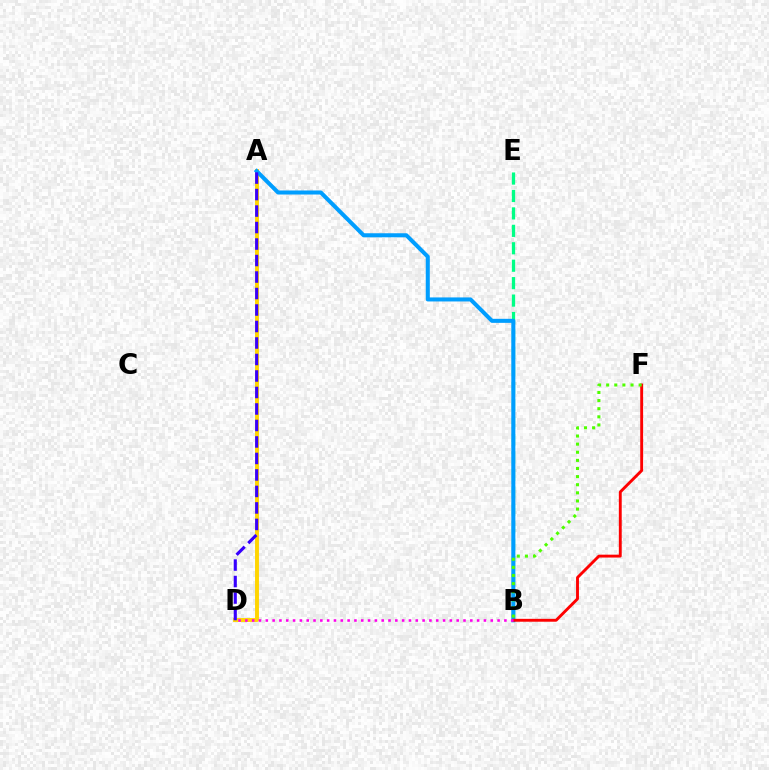{('B', 'E'): [{'color': '#00ff86', 'line_style': 'dashed', 'thickness': 2.37}], ('A', 'D'): [{'color': '#ffd500', 'line_style': 'solid', 'thickness': 2.82}, {'color': '#3700ff', 'line_style': 'dashed', 'thickness': 2.24}], ('A', 'B'): [{'color': '#009eff', 'line_style': 'solid', 'thickness': 2.91}], ('B', 'F'): [{'color': '#ff0000', 'line_style': 'solid', 'thickness': 2.08}, {'color': '#4fff00', 'line_style': 'dotted', 'thickness': 2.21}], ('B', 'D'): [{'color': '#ff00ed', 'line_style': 'dotted', 'thickness': 1.85}]}